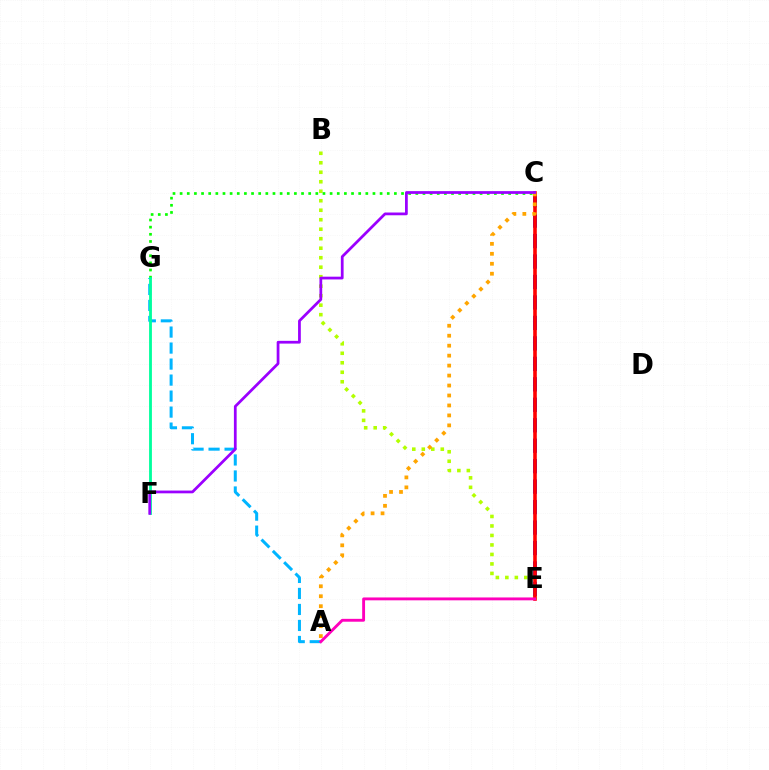{('B', 'E'): [{'color': '#b3ff00', 'line_style': 'dotted', 'thickness': 2.58}], ('C', 'E'): [{'color': '#0010ff', 'line_style': 'dashed', 'thickness': 2.78}, {'color': '#ff0000', 'line_style': 'solid', 'thickness': 2.59}], ('C', 'G'): [{'color': '#08ff00', 'line_style': 'dotted', 'thickness': 1.94}], ('A', 'G'): [{'color': '#00b5ff', 'line_style': 'dashed', 'thickness': 2.17}], ('F', 'G'): [{'color': '#00ff9d', 'line_style': 'solid', 'thickness': 2.03}], ('A', 'C'): [{'color': '#ffa500', 'line_style': 'dotted', 'thickness': 2.71}], ('C', 'F'): [{'color': '#9b00ff', 'line_style': 'solid', 'thickness': 1.98}], ('A', 'E'): [{'color': '#ff00bd', 'line_style': 'solid', 'thickness': 2.07}]}